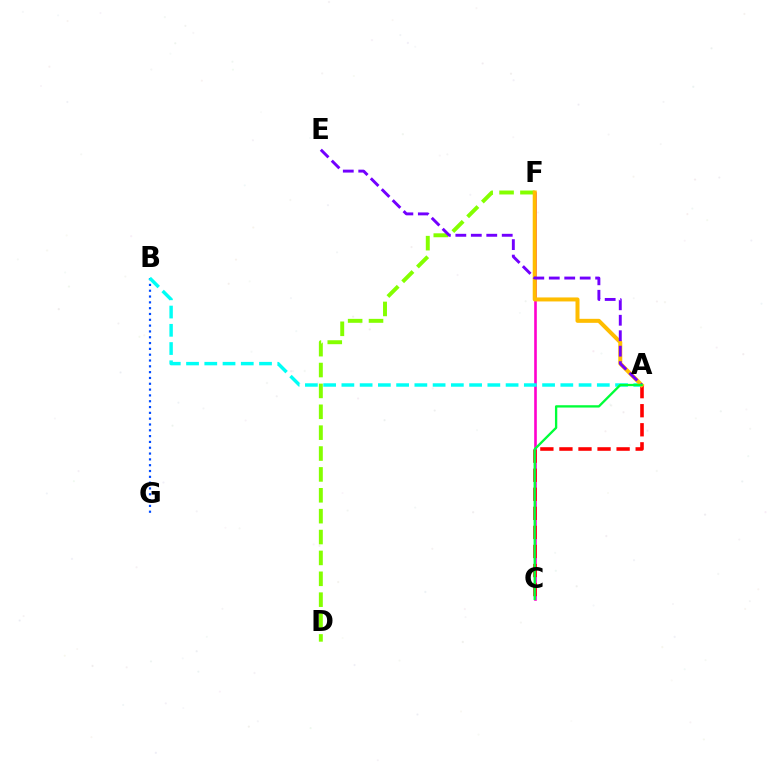{('B', 'G'): [{'color': '#004bff', 'line_style': 'dotted', 'thickness': 1.58}], ('C', 'F'): [{'color': '#ff00cf', 'line_style': 'solid', 'thickness': 1.89}], ('A', 'C'): [{'color': '#ff0000', 'line_style': 'dashed', 'thickness': 2.59}, {'color': '#00ff39', 'line_style': 'solid', 'thickness': 1.67}], ('D', 'F'): [{'color': '#84ff00', 'line_style': 'dashed', 'thickness': 2.84}], ('A', 'B'): [{'color': '#00fff6', 'line_style': 'dashed', 'thickness': 2.48}], ('A', 'F'): [{'color': '#ffbd00', 'line_style': 'solid', 'thickness': 2.88}], ('A', 'E'): [{'color': '#7200ff', 'line_style': 'dashed', 'thickness': 2.1}]}